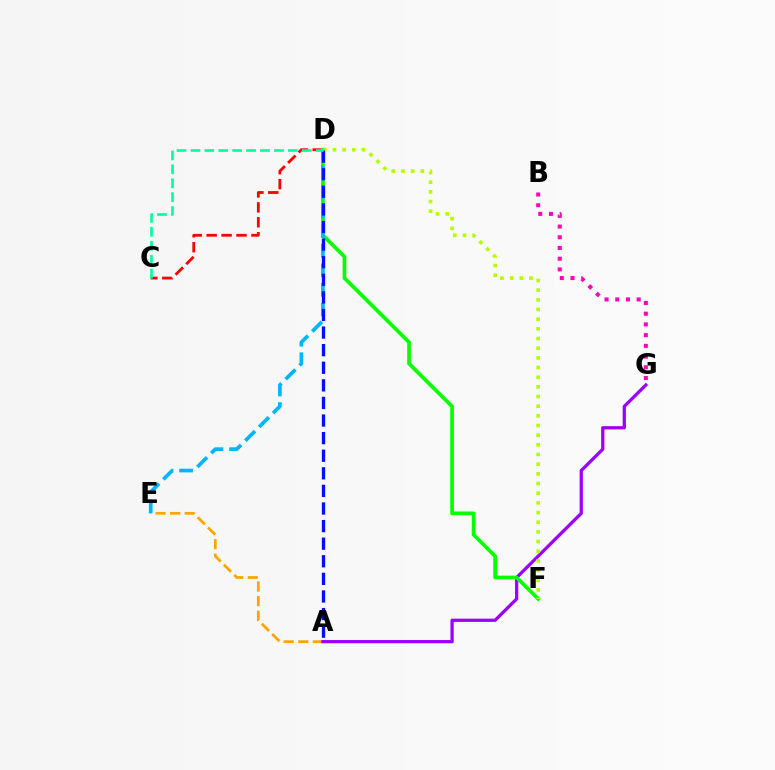{('A', 'E'): [{'color': '#ffa500', 'line_style': 'dashed', 'thickness': 1.98}], ('A', 'G'): [{'color': '#9b00ff', 'line_style': 'solid', 'thickness': 2.34}], ('C', 'D'): [{'color': '#ff0000', 'line_style': 'dashed', 'thickness': 2.03}, {'color': '#00ff9d', 'line_style': 'dashed', 'thickness': 1.89}], ('B', 'G'): [{'color': '#ff00bd', 'line_style': 'dotted', 'thickness': 2.91}], ('D', 'F'): [{'color': '#08ff00', 'line_style': 'solid', 'thickness': 2.67}, {'color': '#b3ff00', 'line_style': 'dotted', 'thickness': 2.63}], ('D', 'E'): [{'color': '#00b5ff', 'line_style': 'dashed', 'thickness': 2.66}], ('A', 'D'): [{'color': '#0010ff', 'line_style': 'dashed', 'thickness': 2.39}]}